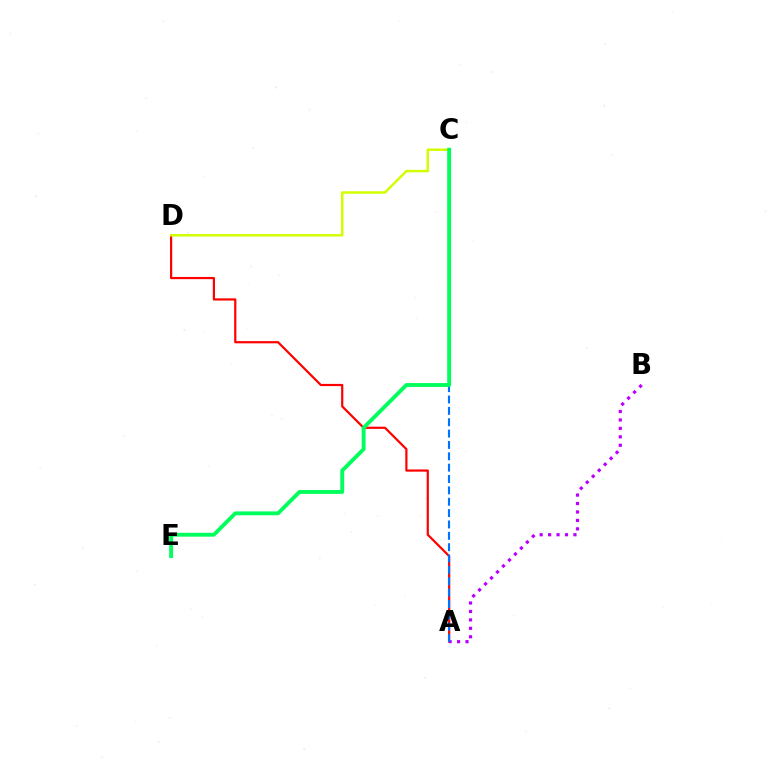{('A', 'D'): [{'color': '#ff0000', 'line_style': 'solid', 'thickness': 1.59}], ('A', 'B'): [{'color': '#b900ff', 'line_style': 'dotted', 'thickness': 2.29}], ('A', 'C'): [{'color': '#0074ff', 'line_style': 'dashed', 'thickness': 1.54}], ('C', 'D'): [{'color': '#d1ff00', 'line_style': 'solid', 'thickness': 1.79}], ('C', 'E'): [{'color': '#00ff5c', 'line_style': 'solid', 'thickness': 2.78}]}